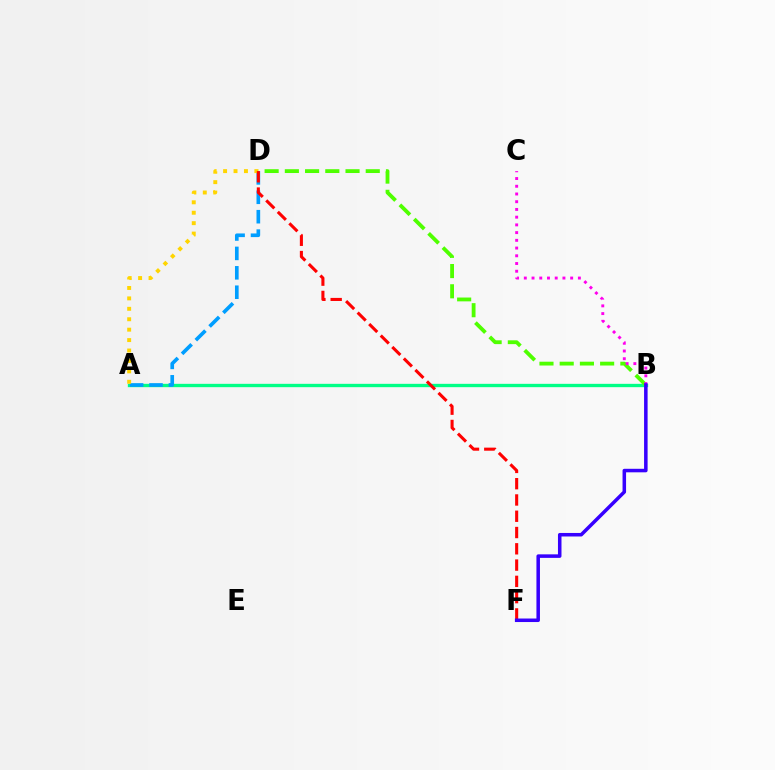{('A', 'B'): [{'color': '#00ff86', 'line_style': 'solid', 'thickness': 2.41}], ('A', 'D'): [{'color': '#009eff', 'line_style': 'dashed', 'thickness': 2.64}, {'color': '#ffd500', 'line_style': 'dotted', 'thickness': 2.83}], ('B', 'D'): [{'color': '#4fff00', 'line_style': 'dashed', 'thickness': 2.75}], ('D', 'F'): [{'color': '#ff0000', 'line_style': 'dashed', 'thickness': 2.21}], ('B', 'C'): [{'color': '#ff00ed', 'line_style': 'dotted', 'thickness': 2.1}], ('B', 'F'): [{'color': '#3700ff', 'line_style': 'solid', 'thickness': 2.54}]}